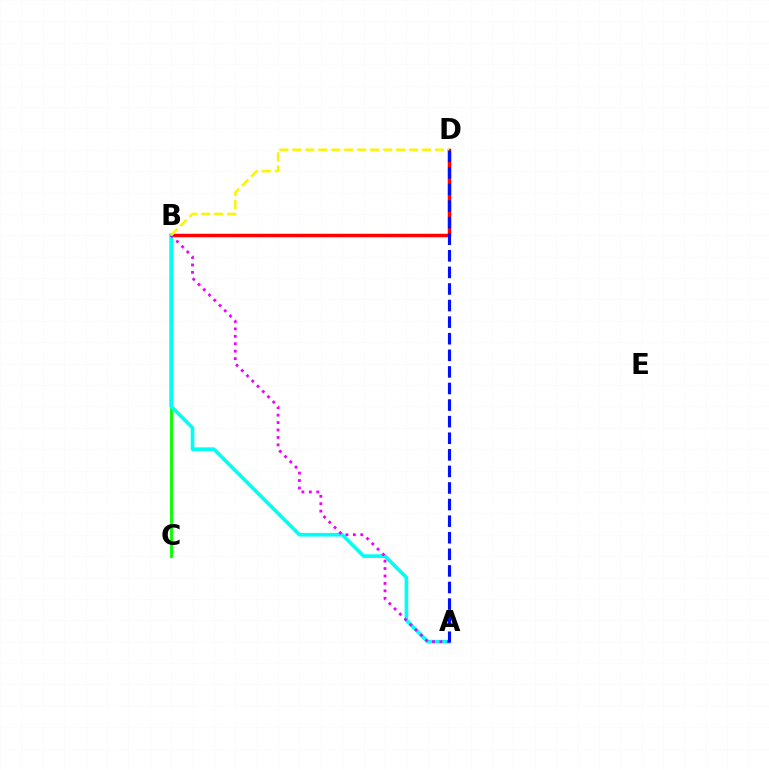{('B', 'D'): [{'color': '#ff0000', 'line_style': 'solid', 'thickness': 2.52}, {'color': '#fcf500', 'line_style': 'dashed', 'thickness': 1.76}], ('B', 'C'): [{'color': '#08ff00', 'line_style': 'solid', 'thickness': 2.06}], ('A', 'B'): [{'color': '#00fff6', 'line_style': 'solid', 'thickness': 2.63}, {'color': '#ee00ff', 'line_style': 'dotted', 'thickness': 2.02}], ('A', 'D'): [{'color': '#0010ff', 'line_style': 'dashed', 'thickness': 2.25}]}